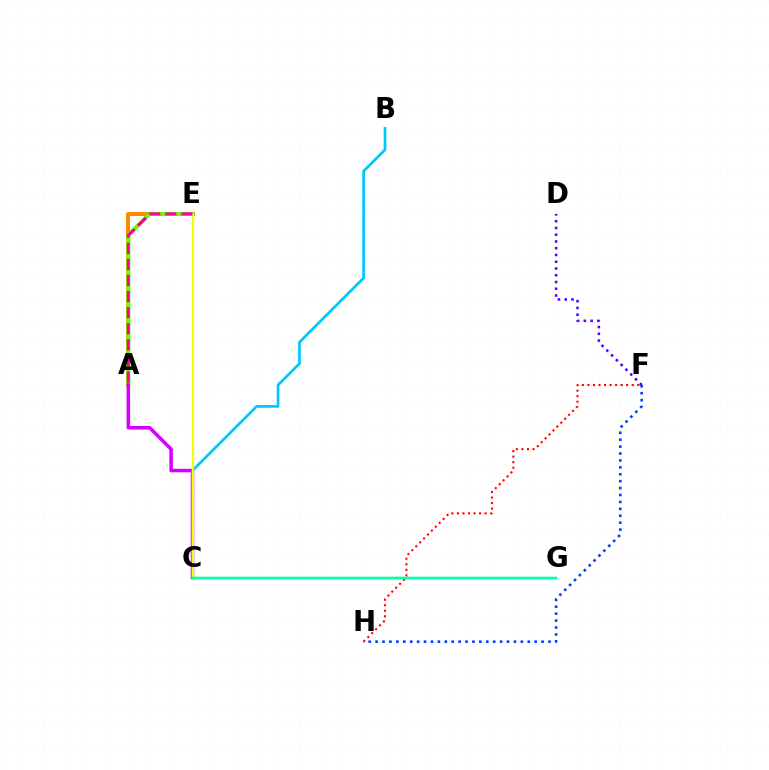{('A', 'E'): [{'color': '#ff8800', 'line_style': 'solid', 'thickness': 2.83}, {'color': '#66ff00', 'line_style': 'solid', 'thickness': 2.95}, {'color': '#ff00a0', 'line_style': 'dashed', 'thickness': 2.19}], ('C', 'G'): [{'color': '#00ff27', 'line_style': 'solid', 'thickness': 1.55}, {'color': '#00ffaf', 'line_style': 'solid', 'thickness': 1.79}], ('D', 'F'): [{'color': '#4f00ff', 'line_style': 'dotted', 'thickness': 1.84}], ('A', 'C'): [{'color': '#d600ff', 'line_style': 'solid', 'thickness': 2.54}], ('B', 'C'): [{'color': '#00c7ff', 'line_style': 'solid', 'thickness': 1.95}], ('C', 'E'): [{'color': '#eeff00', 'line_style': 'solid', 'thickness': 1.51}], ('F', 'H'): [{'color': '#ff0000', 'line_style': 'dotted', 'thickness': 1.5}, {'color': '#003fff', 'line_style': 'dotted', 'thickness': 1.88}]}